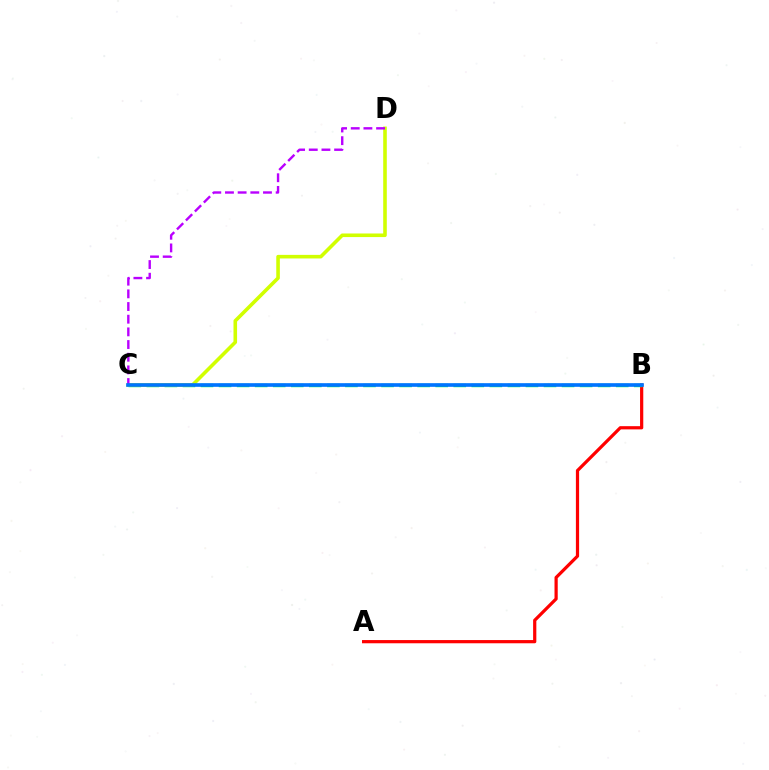{('A', 'B'): [{'color': '#ff0000', 'line_style': 'solid', 'thickness': 2.32}], ('B', 'C'): [{'color': '#00ff5c', 'line_style': 'dashed', 'thickness': 2.45}, {'color': '#0074ff', 'line_style': 'solid', 'thickness': 2.63}], ('C', 'D'): [{'color': '#d1ff00', 'line_style': 'solid', 'thickness': 2.58}, {'color': '#b900ff', 'line_style': 'dashed', 'thickness': 1.72}]}